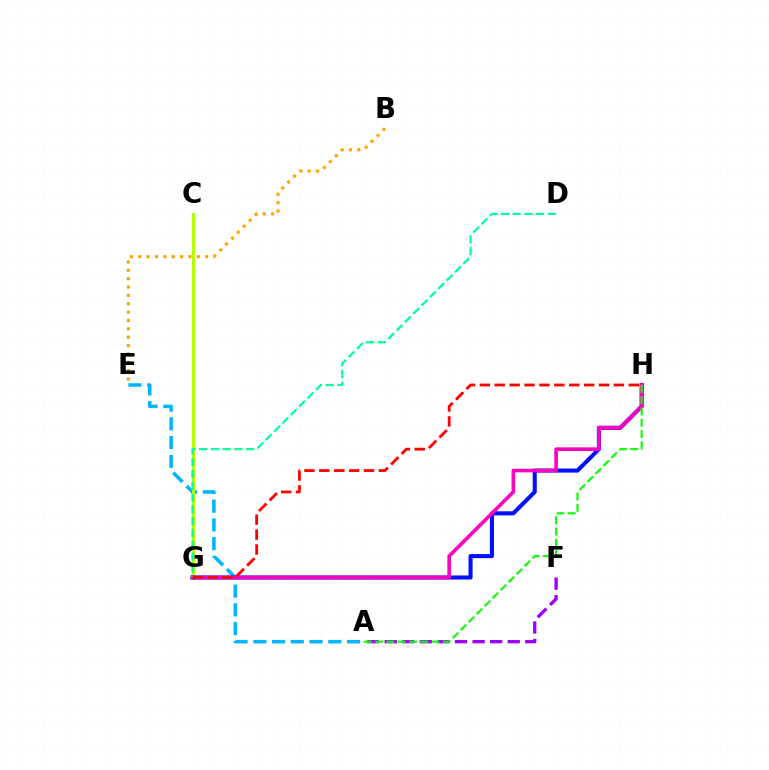{('A', 'E'): [{'color': '#00b5ff', 'line_style': 'dashed', 'thickness': 2.55}], ('B', 'E'): [{'color': '#ffa500', 'line_style': 'dotted', 'thickness': 2.27}], ('C', 'G'): [{'color': '#b3ff00', 'line_style': 'solid', 'thickness': 2.22}], ('G', 'H'): [{'color': '#0010ff', 'line_style': 'solid', 'thickness': 2.94}, {'color': '#ff00bd', 'line_style': 'solid', 'thickness': 2.6}, {'color': '#ff0000', 'line_style': 'dashed', 'thickness': 2.02}], ('A', 'F'): [{'color': '#9b00ff', 'line_style': 'dashed', 'thickness': 2.39}], ('A', 'H'): [{'color': '#08ff00', 'line_style': 'dashed', 'thickness': 1.53}], ('D', 'G'): [{'color': '#00ff9d', 'line_style': 'dashed', 'thickness': 1.6}]}